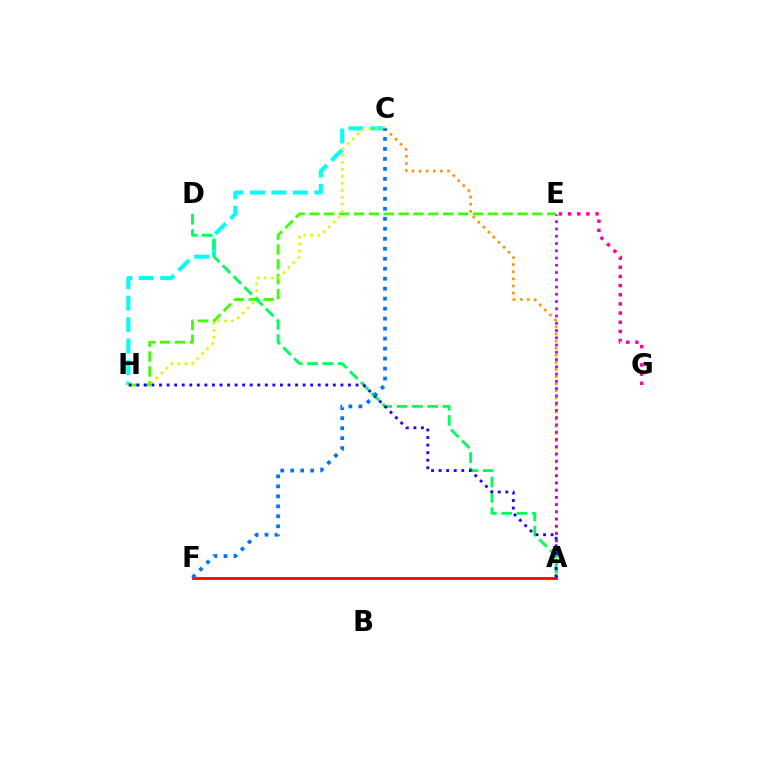{('C', 'H'): [{'color': '#00fff6', 'line_style': 'dashed', 'thickness': 2.92}, {'color': '#d1ff00', 'line_style': 'dotted', 'thickness': 1.9}], ('A', 'C'): [{'color': '#ff9400', 'line_style': 'dotted', 'thickness': 1.93}], ('E', 'G'): [{'color': '#ff00ac', 'line_style': 'dotted', 'thickness': 2.49}], ('E', 'H'): [{'color': '#3dff00', 'line_style': 'dashed', 'thickness': 2.02}], ('A', 'F'): [{'color': '#ff0000', 'line_style': 'solid', 'thickness': 1.98}], ('A', 'E'): [{'color': '#b900ff', 'line_style': 'dotted', 'thickness': 1.97}], ('A', 'D'): [{'color': '#00ff5c', 'line_style': 'dashed', 'thickness': 2.08}], ('A', 'H'): [{'color': '#2500ff', 'line_style': 'dotted', 'thickness': 2.05}], ('C', 'F'): [{'color': '#0074ff', 'line_style': 'dotted', 'thickness': 2.71}]}